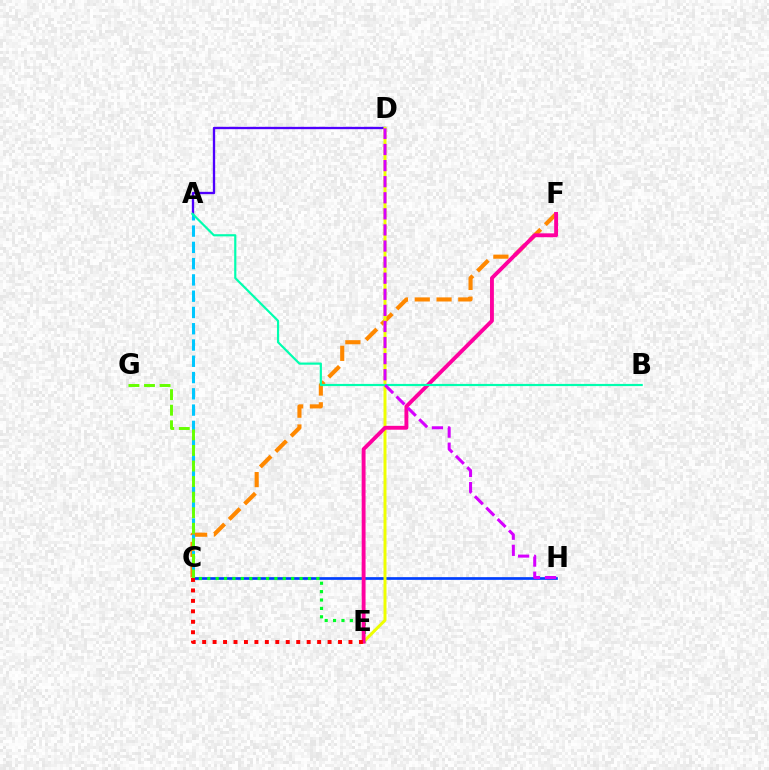{('A', 'D'): [{'color': '#4f00ff', 'line_style': 'solid', 'thickness': 1.67}], ('C', 'F'): [{'color': '#ff8800', 'line_style': 'dashed', 'thickness': 2.96}], ('C', 'H'): [{'color': '#003fff', 'line_style': 'solid', 'thickness': 1.95}], ('C', 'E'): [{'color': '#00ff27', 'line_style': 'dotted', 'thickness': 2.28}, {'color': '#ff0000', 'line_style': 'dotted', 'thickness': 2.84}], ('D', 'E'): [{'color': '#eeff00', 'line_style': 'solid', 'thickness': 2.14}], ('A', 'C'): [{'color': '#00c7ff', 'line_style': 'dashed', 'thickness': 2.21}], ('E', 'F'): [{'color': '#ff00a0', 'line_style': 'solid', 'thickness': 2.79}], ('A', 'B'): [{'color': '#00ffaf', 'line_style': 'solid', 'thickness': 1.57}], ('C', 'G'): [{'color': '#66ff00', 'line_style': 'dashed', 'thickness': 2.11}], ('D', 'H'): [{'color': '#d600ff', 'line_style': 'dashed', 'thickness': 2.19}]}